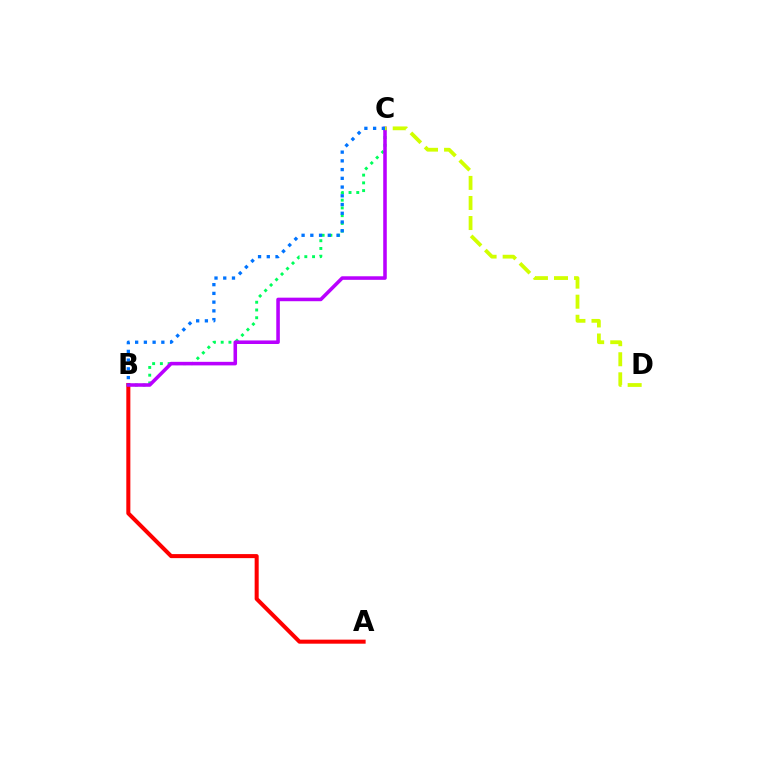{('B', 'C'): [{'color': '#00ff5c', 'line_style': 'dotted', 'thickness': 2.1}, {'color': '#b900ff', 'line_style': 'solid', 'thickness': 2.56}, {'color': '#0074ff', 'line_style': 'dotted', 'thickness': 2.37}], ('A', 'B'): [{'color': '#ff0000', 'line_style': 'solid', 'thickness': 2.91}], ('C', 'D'): [{'color': '#d1ff00', 'line_style': 'dashed', 'thickness': 2.73}]}